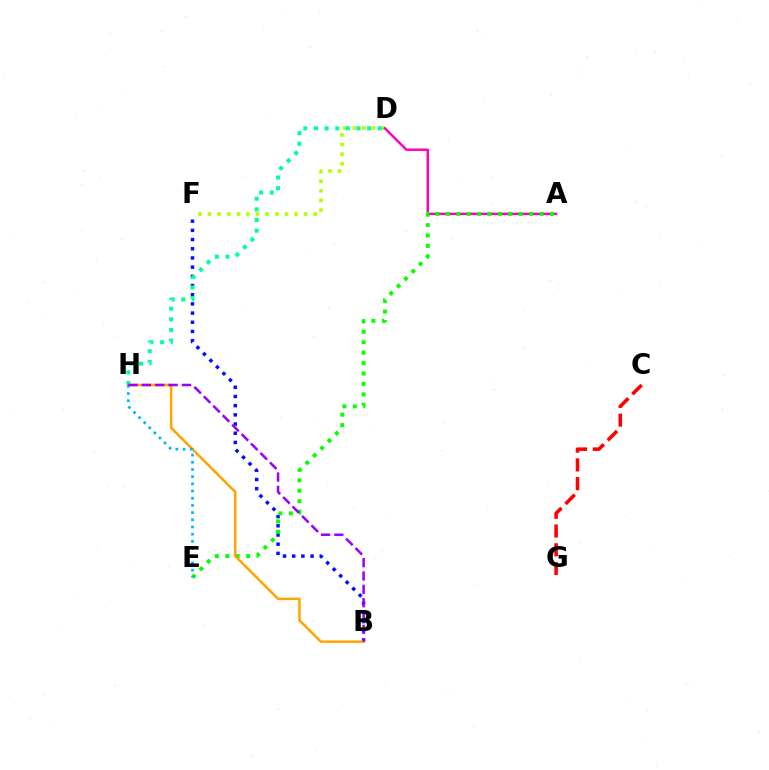{('B', 'F'): [{'color': '#0010ff', 'line_style': 'dotted', 'thickness': 2.5}], ('D', 'F'): [{'color': '#b3ff00', 'line_style': 'dotted', 'thickness': 2.61}], ('A', 'D'): [{'color': '#ff00bd', 'line_style': 'solid', 'thickness': 1.77}], ('A', 'E'): [{'color': '#08ff00', 'line_style': 'dotted', 'thickness': 2.83}], ('C', 'G'): [{'color': '#ff0000', 'line_style': 'dashed', 'thickness': 2.55}], ('D', 'H'): [{'color': '#00ff9d', 'line_style': 'dotted', 'thickness': 2.89}], ('B', 'H'): [{'color': '#ffa500', 'line_style': 'solid', 'thickness': 1.82}, {'color': '#9b00ff', 'line_style': 'dashed', 'thickness': 1.81}], ('E', 'H'): [{'color': '#00b5ff', 'line_style': 'dotted', 'thickness': 1.95}]}